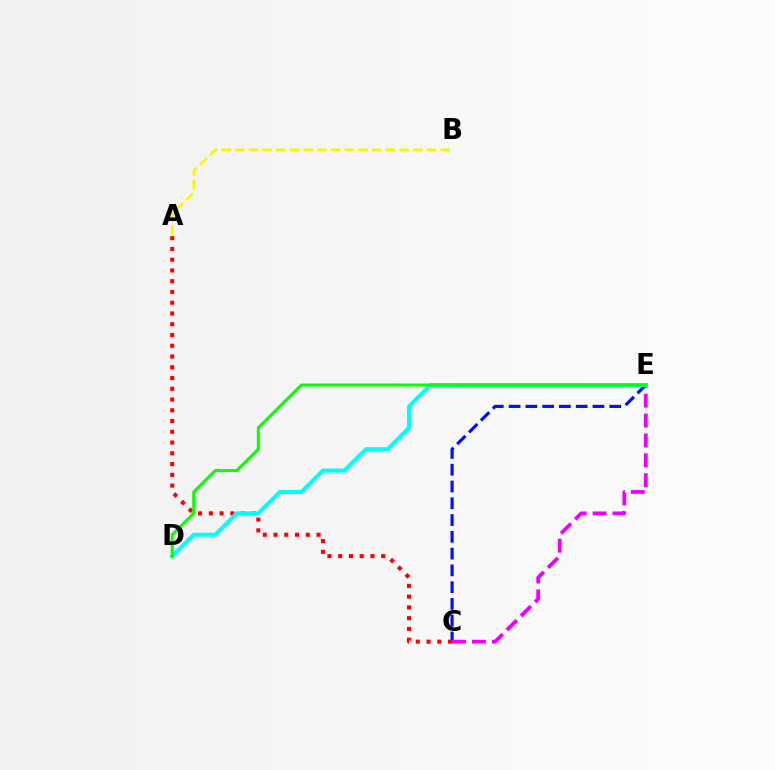{('C', 'E'): [{'color': '#0010ff', 'line_style': 'dashed', 'thickness': 2.28}, {'color': '#ee00ff', 'line_style': 'dashed', 'thickness': 2.7}], ('A', 'C'): [{'color': '#ff0000', 'line_style': 'dotted', 'thickness': 2.92}], ('D', 'E'): [{'color': '#00fff6', 'line_style': 'solid', 'thickness': 2.88}, {'color': '#08ff00', 'line_style': 'solid', 'thickness': 2.17}], ('A', 'B'): [{'color': '#fcf500', 'line_style': 'dashed', 'thickness': 1.86}]}